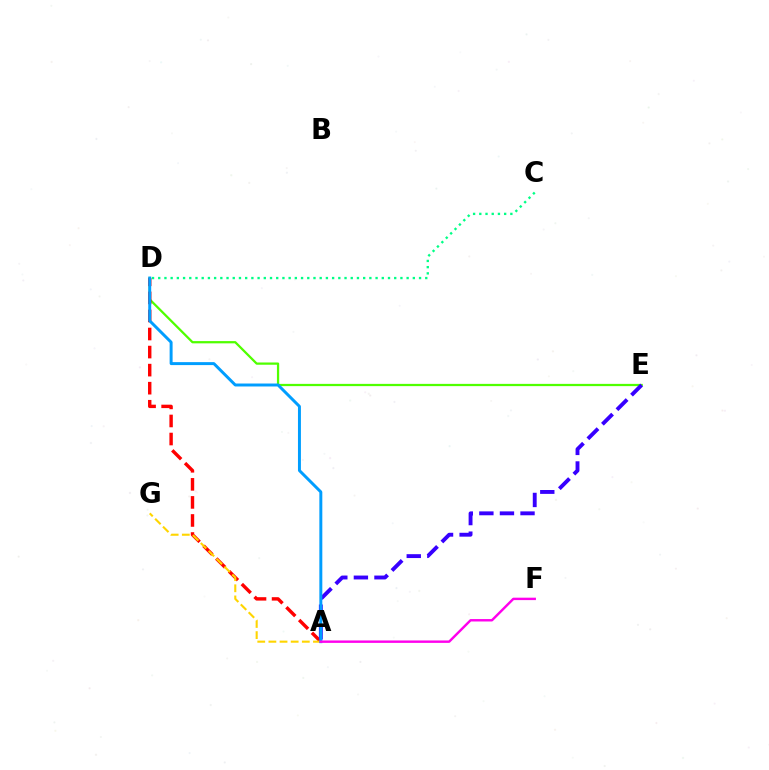{('D', 'E'): [{'color': '#4fff00', 'line_style': 'solid', 'thickness': 1.62}], ('A', 'D'): [{'color': '#ff0000', 'line_style': 'dashed', 'thickness': 2.45}, {'color': '#009eff', 'line_style': 'solid', 'thickness': 2.13}], ('C', 'D'): [{'color': '#00ff86', 'line_style': 'dotted', 'thickness': 1.69}], ('A', 'G'): [{'color': '#ffd500', 'line_style': 'dashed', 'thickness': 1.51}], ('A', 'E'): [{'color': '#3700ff', 'line_style': 'dashed', 'thickness': 2.8}], ('A', 'F'): [{'color': '#ff00ed', 'line_style': 'solid', 'thickness': 1.74}]}